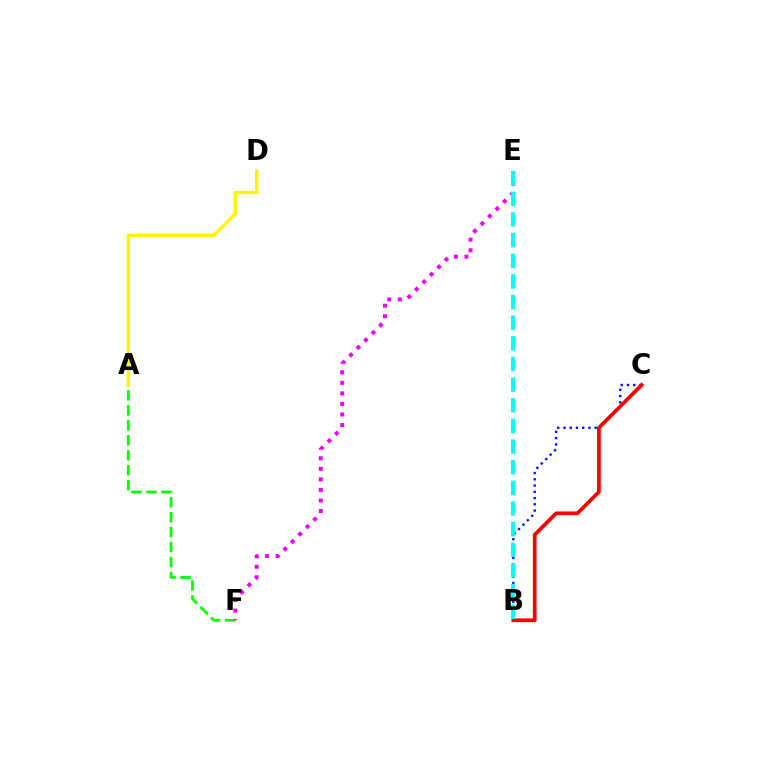{('B', 'C'): [{'color': '#0010ff', 'line_style': 'dotted', 'thickness': 1.7}, {'color': '#ff0000', 'line_style': 'solid', 'thickness': 2.69}], ('A', 'F'): [{'color': '#08ff00', 'line_style': 'dashed', 'thickness': 2.03}], ('E', 'F'): [{'color': '#ee00ff', 'line_style': 'dotted', 'thickness': 2.86}], ('A', 'D'): [{'color': '#fcf500', 'line_style': 'solid', 'thickness': 2.44}], ('B', 'E'): [{'color': '#00fff6', 'line_style': 'dashed', 'thickness': 2.8}]}